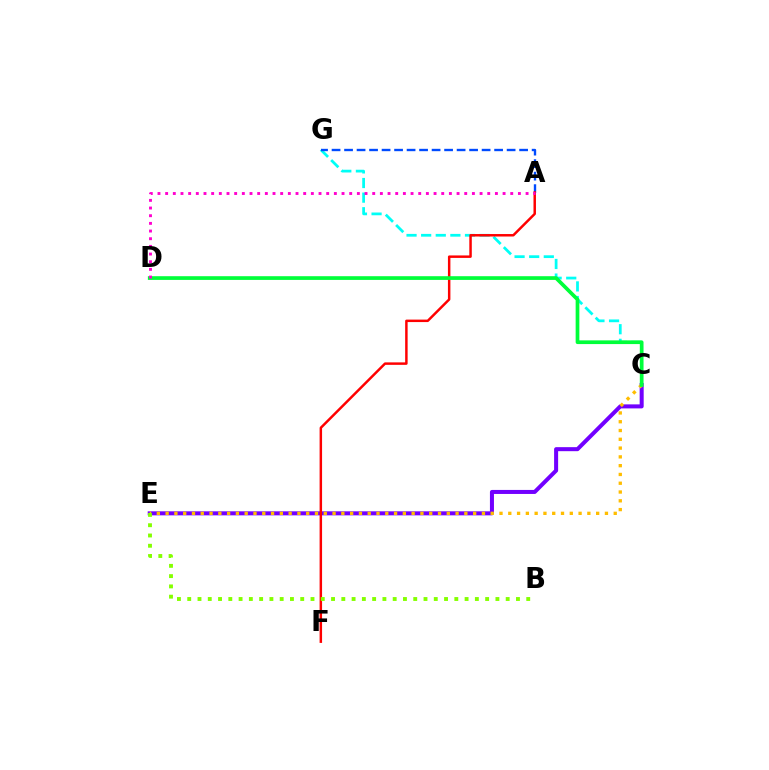{('C', 'G'): [{'color': '#00fff6', 'line_style': 'dashed', 'thickness': 1.98}], ('C', 'E'): [{'color': '#7200ff', 'line_style': 'solid', 'thickness': 2.9}, {'color': '#ffbd00', 'line_style': 'dotted', 'thickness': 2.39}], ('A', 'G'): [{'color': '#004bff', 'line_style': 'dashed', 'thickness': 1.7}], ('A', 'F'): [{'color': '#ff0000', 'line_style': 'solid', 'thickness': 1.78}], ('C', 'D'): [{'color': '#00ff39', 'line_style': 'solid', 'thickness': 2.67}], ('A', 'D'): [{'color': '#ff00cf', 'line_style': 'dotted', 'thickness': 2.08}], ('B', 'E'): [{'color': '#84ff00', 'line_style': 'dotted', 'thickness': 2.79}]}